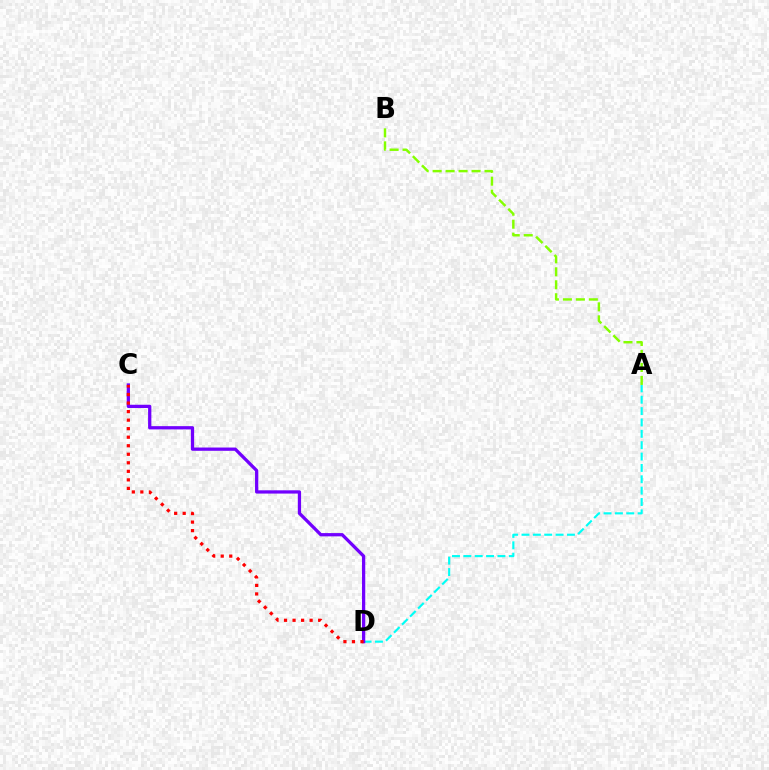{('A', 'B'): [{'color': '#84ff00', 'line_style': 'dashed', 'thickness': 1.76}], ('A', 'D'): [{'color': '#00fff6', 'line_style': 'dashed', 'thickness': 1.54}], ('C', 'D'): [{'color': '#7200ff', 'line_style': 'solid', 'thickness': 2.35}, {'color': '#ff0000', 'line_style': 'dotted', 'thickness': 2.32}]}